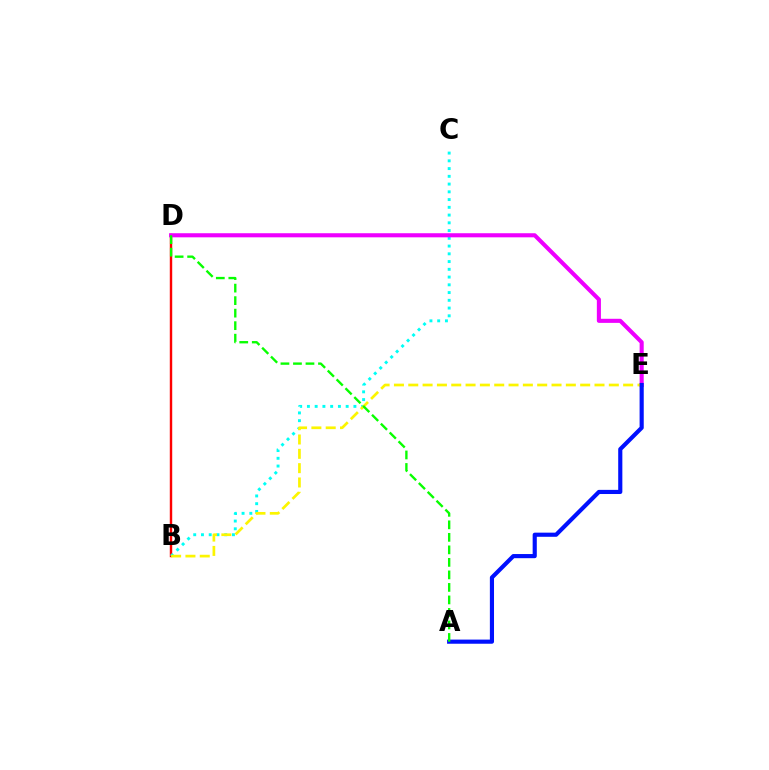{('B', 'D'): [{'color': '#ff0000', 'line_style': 'solid', 'thickness': 1.74}], ('B', 'C'): [{'color': '#00fff6', 'line_style': 'dotted', 'thickness': 2.11}], ('D', 'E'): [{'color': '#ee00ff', 'line_style': 'solid', 'thickness': 2.94}], ('B', 'E'): [{'color': '#fcf500', 'line_style': 'dashed', 'thickness': 1.95}], ('A', 'E'): [{'color': '#0010ff', 'line_style': 'solid', 'thickness': 2.98}], ('A', 'D'): [{'color': '#08ff00', 'line_style': 'dashed', 'thickness': 1.7}]}